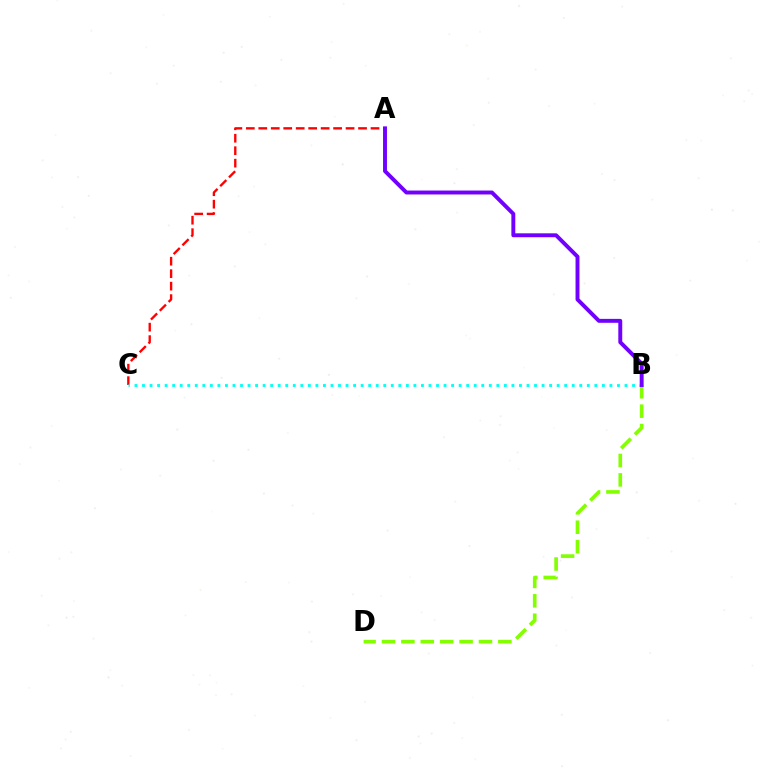{('B', 'D'): [{'color': '#84ff00', 'line_style': 'dashed', 'thickness': 2.63}], ('A', 'C'): [{'color': '#ff0000', 'line_style': 'dashed', 'thickness': 1.69}], ('B', 'C'): [{'color': '#00fff6', 'line_style': 'dotted', 'thickness': 2.05}], ('A', 'B'): [{'color': '#7200ff', 'line_style': 'solid', 'thickness': 2.82}]}